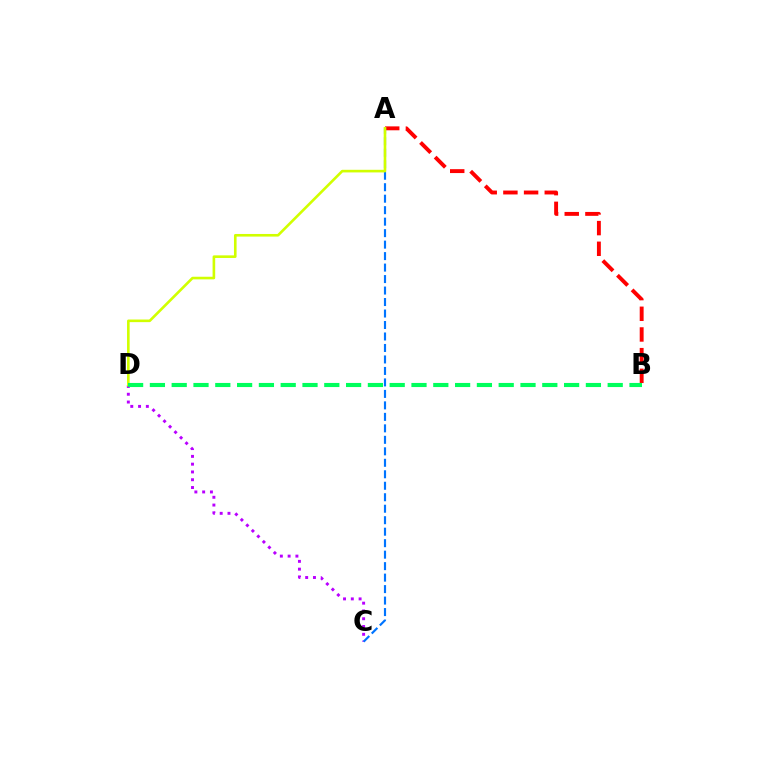{('C', 'D'): [{'color': '#b900ff', 'line_style': 'dotted', 'thickness': 2.12}], ('A', 'B'): [{'color': '#ff0000', 'line_style': 'dashed', 'thickness': 2.81}], ('A', 'C'): [{'color': '#0074ff', 'line_style': 'dashed', 'thickness': 1.56}], ('A', 'D'): [{'color': '#d1ff00', 'line_style': 'solid', 'thickness': 1.89}], ('B', 'D'): [{'color': '#00ff5c', 'line_style': 'dashed', 'thickness': 2.96}]}